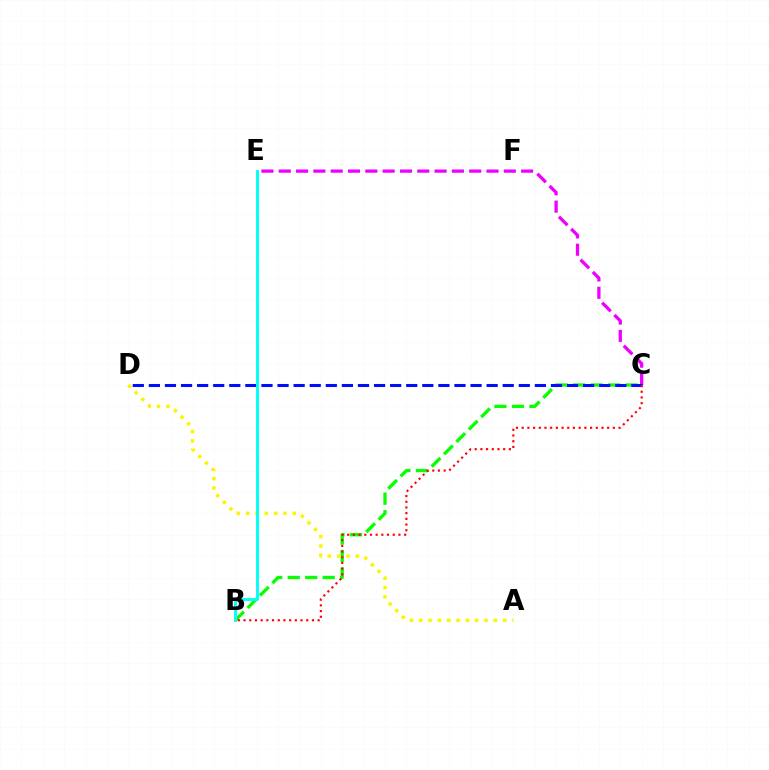{('C', 'E'): [{'color': '#ee00ff', 'line_style': 'dashed', 'thickness': 2.35}], ('B', 'C'): [{'color': '#08ff00', 'line_style': 'dashed', 'thickness': 2.38}, {'color': '#ff0000', 'line_style': 'dotted', 'thickness': 1.55}], ('C', 'D'): [{'color': '#0010ff', 'line_style': 'dashed', 'thickness': 2.18}], ('A', 'D'): [{'color': '#fcf500', 'line_style': 'dotted', 'thickness': 2.53}], ('B', 'E'): [{'color': '#00fff6', 'line_style': 'solid', 'thickness': 2.1}]}